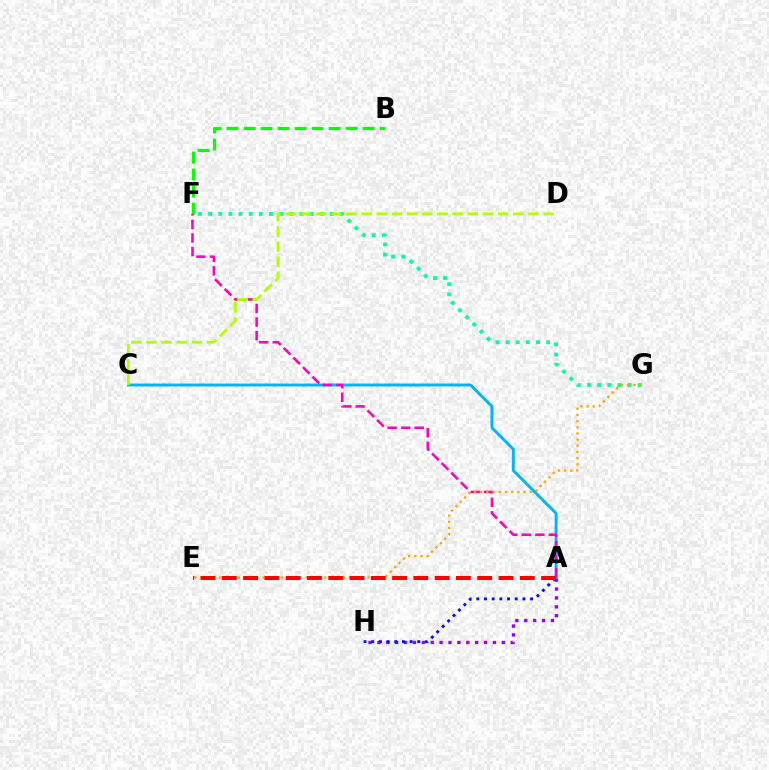{('A', 'H'): [{'color': '#9b00ff', 'line_style': 'dotted', 'thickness': 2.41}, {'color': '#0010ff', 'line_style': 'dotted', 'thickness': 2.09}], ('B', 'F'): [{'color': '#08ff00', 'line_style': 'dashed', 'thickness': 2.31}], ('F', 'G'): [{'color': '#00ff9d', 'line_style': 'dotted', 'thickness': 2.76}], ('A', 'C'): [{'color': '#00b5ff', 'line_style': 'solid', 'thickness': 2.11}], ('A', 'F'): [{'color': '#ff00bd', 'line_style': 'dashed', 'thickness': 1.84}], ('E', 'G'): [{'color': '#ffa500', 'line_style': 'dotted', 'thickness': 1.68}], ('C', 'D'): [{'color': '#b3ff00', 'line_style': 'dashed', 'thickness': 2.06}], ('A', 'E'): [{'color': '#ff0000', 'line_style': 'dashed', 'thickness': 2.89}]}